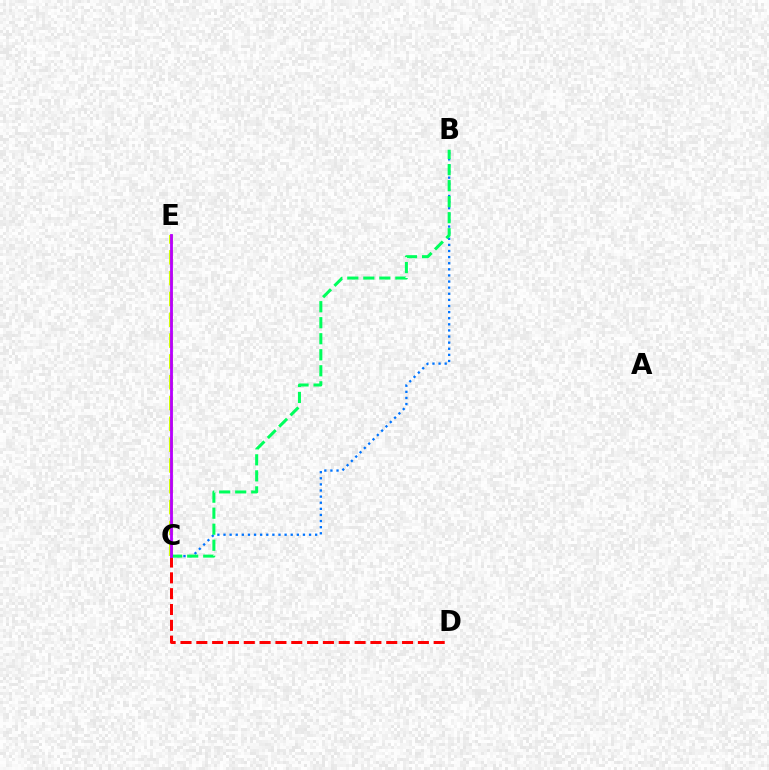{('C', 'D'): [{'color': '#ff0000', 'line_style': 'dashed', 'thickness': 2.15}], ('C', 'E'): [{'color': '#d1ff00', 'line_style': 'dashed', 'thickness': 2.83}, {'color': '#b900ff', 'line_style': 'solid', 'thickness': 2.04}], ('B', 'C'): [{'color': '#0074ff', 'line_style': 'dotted', 'thickness': 1.66}, {'color': '#00ff5c', 'line_style': 'dashed', 'thickness': 2.18}]}